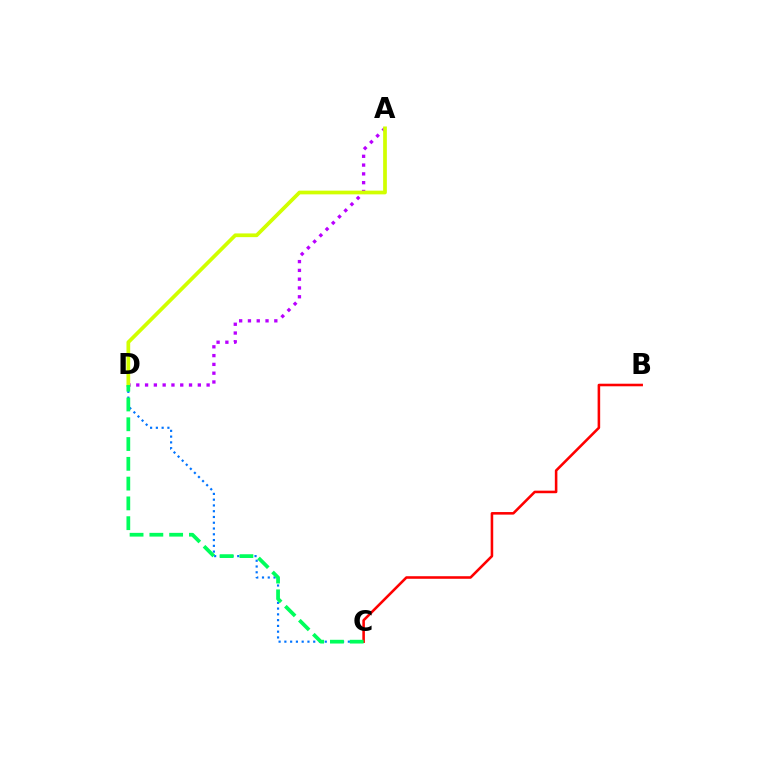{('C', 'D'): [{'color': '#0074ff', 'line_style': 'dotted', 'thickness': 1.57}, {'color': '#00ff5c', 'line_style': 'dashed', 'thickness': 2.69}], ('A', 'D'): [{'color': '#b900ff', 'line_style': 'dotted', 'thickness': 2.39}, {'color': '#d1ff00', 'line_style': 'solid', 'thickness': 2.68}], ('B', 'C'): [{'color': '#ff0000', 'line_style': 'solid', 'thickness': 1.85}]}